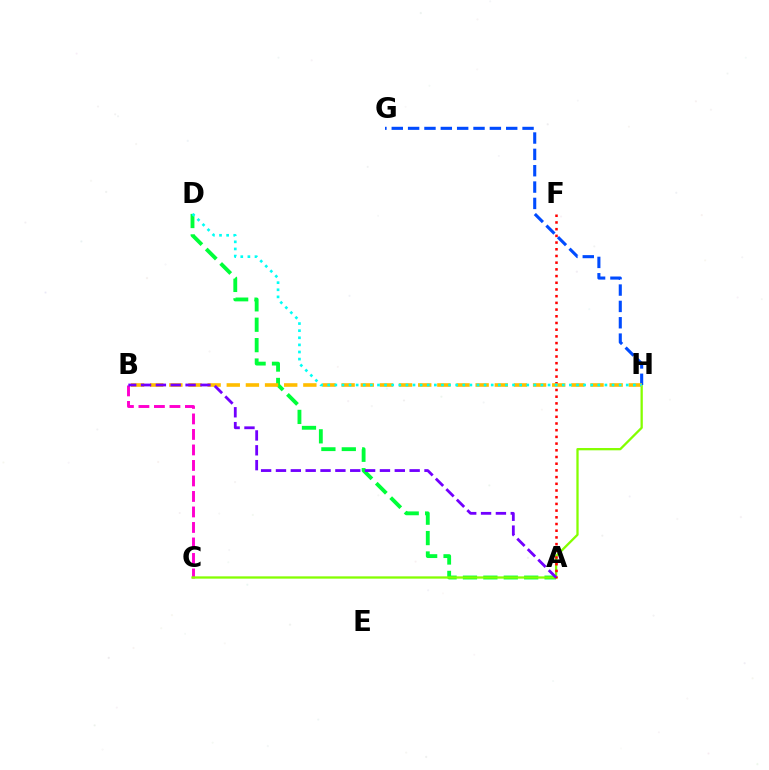{('A', 'D'): [{'color': '#00ff39', 'line_style': 'dashed', 'thickness': 2.77}], ('B', 'C'): [{'color': '#ff00cf', 'line_style': 'dashed', 'thickness': 2.11}], ('C', 'H'): [{'color': '#84ff00', 'line_style': 'solid', 'thickness': 1.65}], ('A', 'F'): [{'color': '#ff0000', 'line_style': 'dotted', 'thickness': 1.82}], ('G', 'H'): [{'color': '#004bff', 'line_style': 'dashed', 'thickness': 2.22}], ('B', 'H'): [{'color': '#ffbd00', 'line_style': 'dashed', 'thickness': 2.6}], ('A', 'B'): [{'color': '#7200ff', 'line_style': 'dashed', 'thickness': 2.02}], ('D', 'H'): [{'color': '#00fff6', 'line_style': 'dotted', 'thickness': 1.93}]}